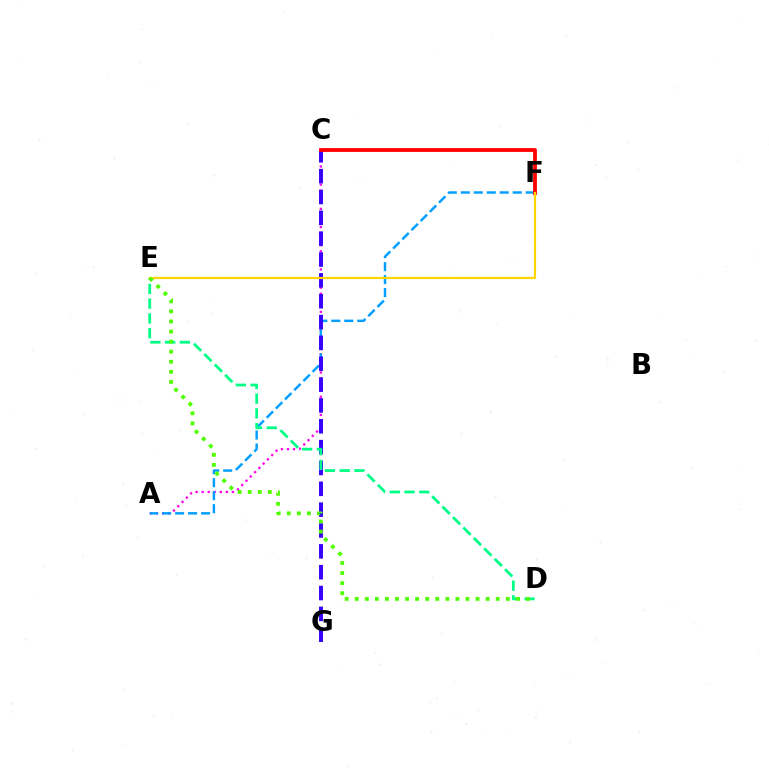{('A', 'C'): [{'color': '#ff00ed', 'line_style': 'dotted', 'thickness': 1.65}], ('A', 'F'): [{'color': '#009eff', 'line_style': 'dashed', 'thickness': 1.76}], ('C', 'G'): [{'color': '#3700ff', 'line_style': 'dashed', 'thickness': 2.83}], ('D', 'E'): [{'color': '#00ff86', 'line_style': 'dashed', 'thickness': 2.0}, {'color': '#4fff00', 'line_style': 'dotted', 'thickness': 2.74}], ('C', 'F'): [{'color': '#ff0000', 'line_style': 'solid', 'thickness': 2.74}], ('E', 'F'): [{'color': '#ffd500', 'line_style': 'solid', 'thickness': 1.54}]}